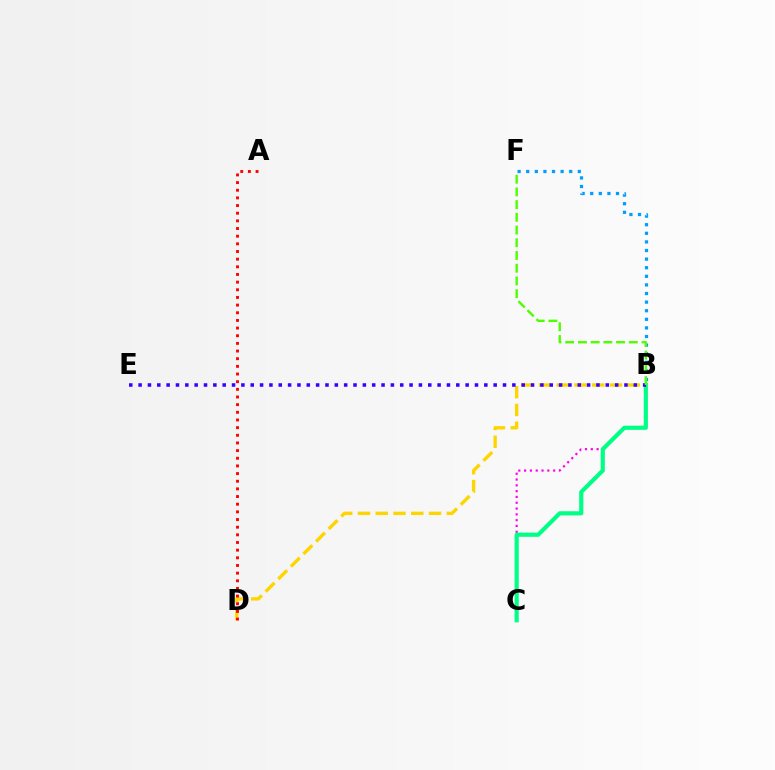{('B', 'C'): [{'color': '#ff00ed', 'line_style': 'dotted', 'thickness': 1.58}, {'color': '#00ff86', 'line_style': 'solid', 'thickness': 3.0}], ('B', 'D'): [{'color': '#ffd500', 'line_style': 'dashed', 'thickness': 2.41}], ('A', 'D'): [{'color': '#ff0000', 'line_style': 'dotted', 'thickness': 2.08}], ('B', 'F'): [{'color': '#009eff', 'line_style': 'dotted', 'thickness': 2.34}, {'color': '#4fff00', 'line_style': 'dashed', 'thickness': 1.73}], ('B', 'E'): [{'color': '#3700ff', 'line_style': 'dotted', 'thickness': 2.54}]}